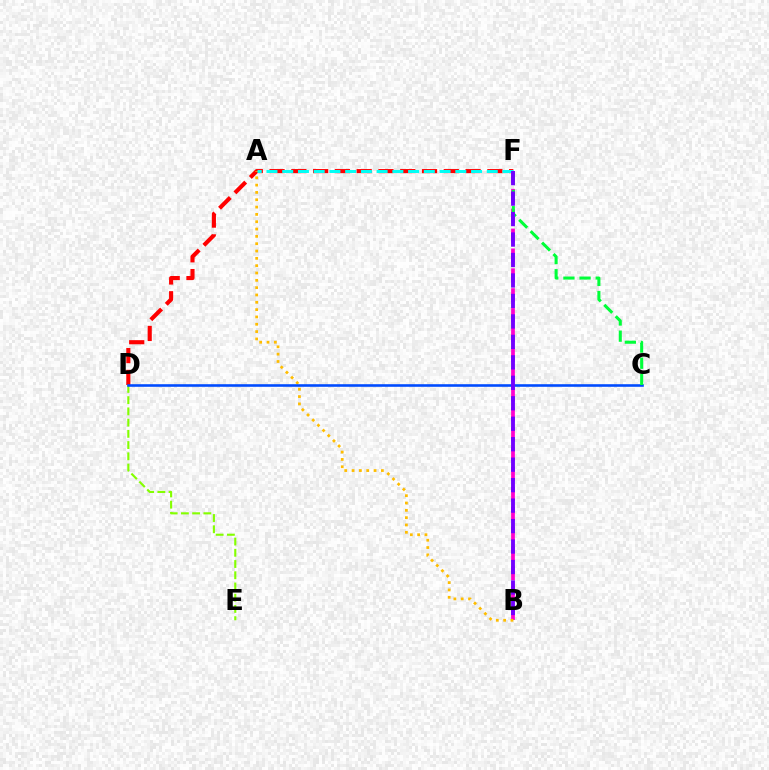{('B', 'F'): [{'color': '#ff00cf', 'line_style': 'dashed', 'thickness': 2.7}, {'color': '#7200ff', 'line_style': 'dashed', 'thickness': 2.78}], ('D', 'F'): [{'color': '#ff0000', 'line_style': 'dashed', 'thickness': 2.96}], ('A', 'B'): [{'color': '#ffbd00', 'line_style': 'dotted', 'thickness': 1.99}], ('D', 'E'): [{'color': '#84ff00', 'line_style': 'dashed', 'thickness': 1.53}], ('A', 'F'): [{'color': '#00fff6', 'line_style': 'dashed', 'thickness': 2.14}], ('C', 'D'): [{'color': '#004bff', 'line_style': 'solid', 'thickness': 1.87}], ('C', 'F'): [{'color': '#00ff39', 'line_style': 'dashed', 'thickness': 2.19}]}